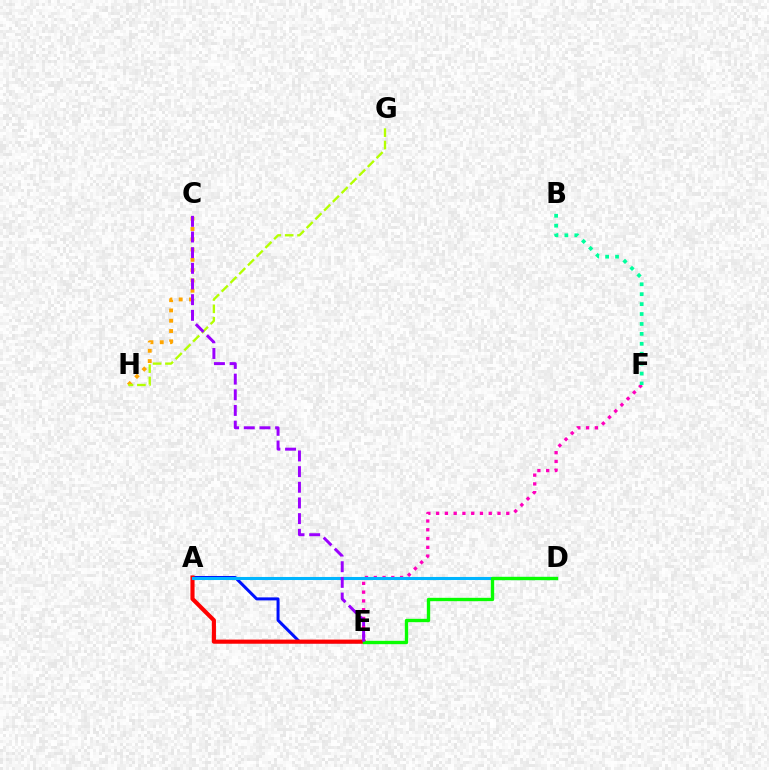{('E', 'F'): [{'color': '#ff00bd', 'line_style': 'dotted', 'thickness': 2.38}], ('C', 'H'): [{'color': '#ffa500', 'line_style': 'dotted', 'thickness': 2.79}], ('A', 'E'): [{'color': '#0010ff', 'line_style': 'solid', 'thickness': 2.16}, {'color': '#ff0000', 'line_style': 'solid', 'thickness': 2.97}], ('G', 'H'): [{'color': '#b3ff00', 'line_style': 'dashed', 'thickness': 1.68}], ('B', 'F'): [{'color': '#00ff9d', 'line_style': 'dotted', 'thickness': 2.7}], ('A', 'D'): [{'color': '#00b5ff', 'line_style': 'solid', 'thickness': 2.21}], ('D', 'E'): [{'color': '#08ff00', 'line_style': 'solid', 'thickness': 2.41}], ('C', 'E'): [{'color': '#9b00ff', 'line_style': 'dashed', 'thickness': 2.13}]}